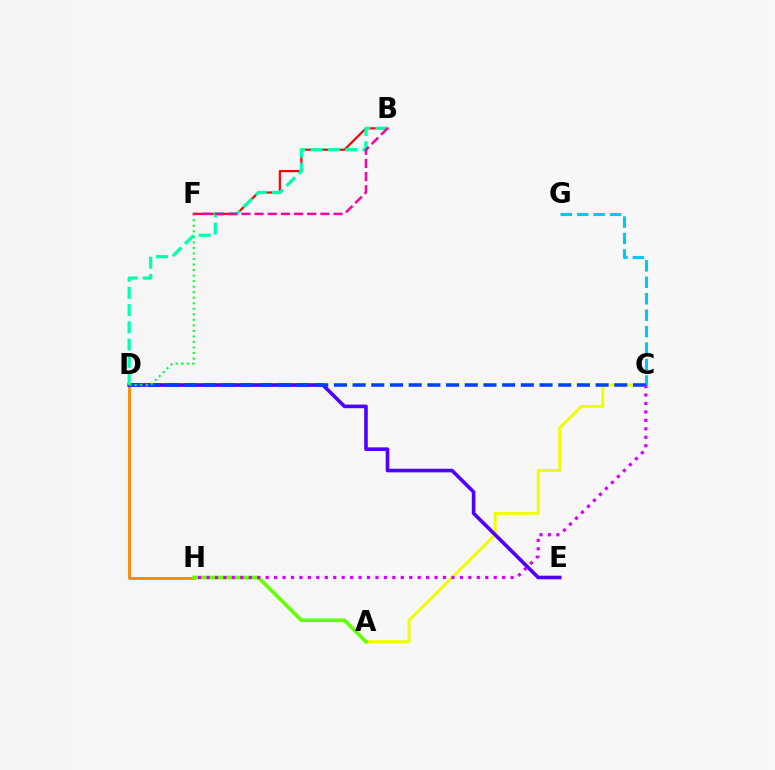{('B', 'F'): [{'color': '#ff0000', 'line_style': 'solid', 'thickness': 1.58}, {'color': '#ff00a0', 'line_style': 'dashed', 'thickness': 1.79}], ('A', 'C'): [{'color': '#eeff00', 'line_style': 'solid', 'thickness': 2.11}], ('D', 'H'): [{'color': '#ff8800', 'line_style': 'solid', 'thickness': 2.06}], ('A', 'H'): [{'color': '#66ff00', 'line_style': 'solid', 'thickness': 2.61}], ('D', 'E'): [{'color': '#4f00ff', 'line_style': 'solid', 'thickness': 2.6}], ('C', 'G'): [{'color': '#00c7ff', 'line_style': 'dashed', 'thickness': 2.23}], ('C', 'D'): [{'color': '#003fff', 'line_style': 'dashed', 'thickness': 2.54}], ('B', 'D'): [{'color': '#00ffaf', 'line_style': 'dashed', 'thickness': 2.34}], ('D', 'F'): [{'color': '#00ff27', 'line_style': 'dotted', 'thickness': 1.5}], ('C', 'H'): [{'color': '#d600ff', 'line_style': 'dotted', 'thickness': 2.29}]}